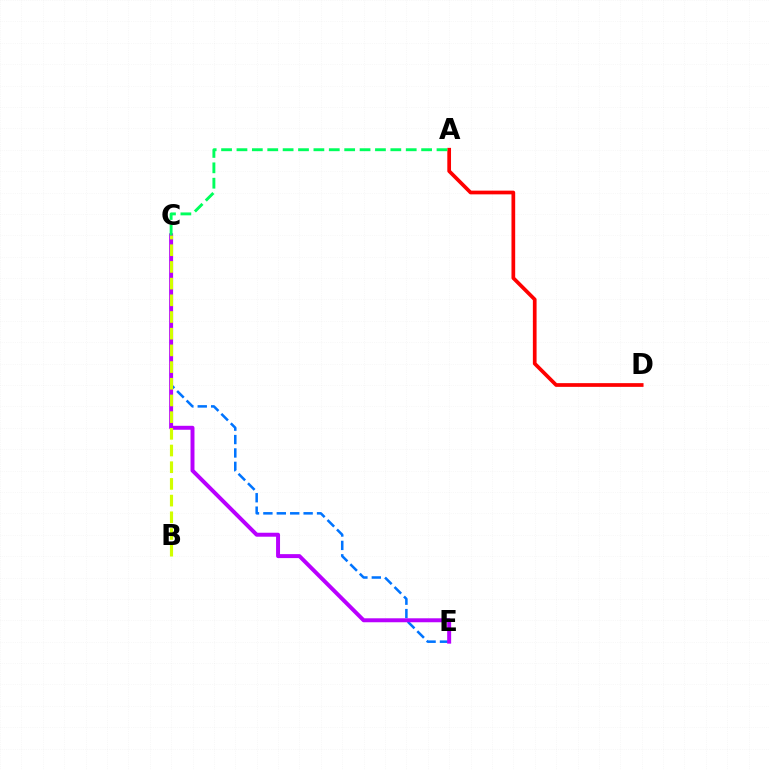{('C', 'E'): [{'color': '#0074ff', 'line_style': 'dashed', 'thickness': 1.82}, {'color': '#b900ff', 'line_style': 'solid', 'thickness': 2.85}], ('B', 'C'): [{'color': '#d1ff00', 'line_style': 'dashed', 'thickness': 2.27}], ('A', 'D'): [{'color': '#ff0000', 'line_style': 'solid', 'thickness': 2.67}], ('A', 'C'): [{'color': '#00ff5c', 'line_style': 'dashed', 'thickness': 2.09}]}